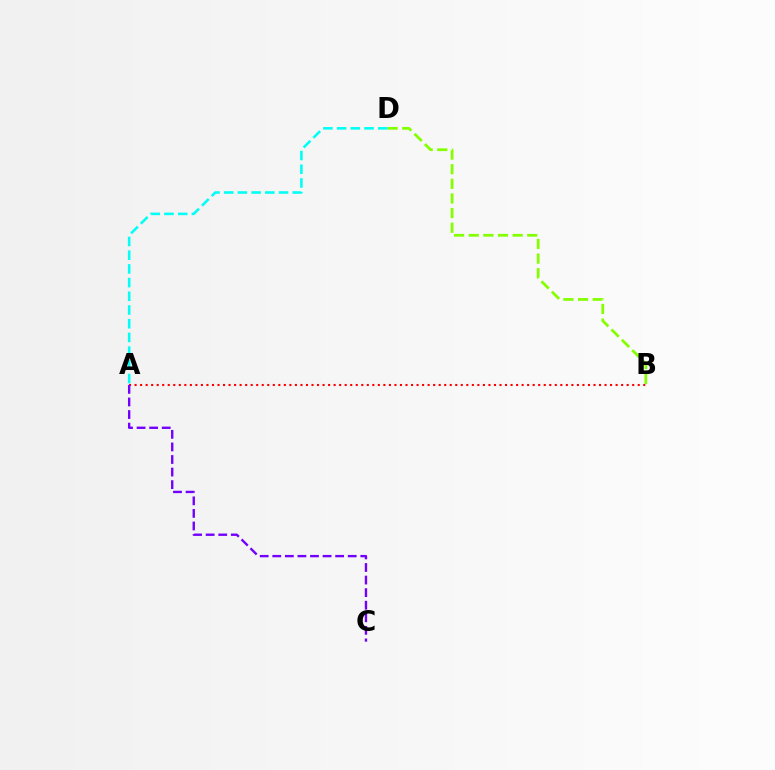{('B', 'D'): [{'color': '#84ff00', 'line_style': 'dashed', 'thickness': 1.99}], ('A', 'B'): [{'color': '#ff0000', 'line_style': 'dotted', 'thickness': 1.5}], ('A', 'D'): [{'color': '#00fff6', 'line_style': 'dashed', 'thickness': 1.86}], ('A', 'C'): [{'color': '#7200ff', 'line_style': 'dashed', 'thickness': 1.71}]}